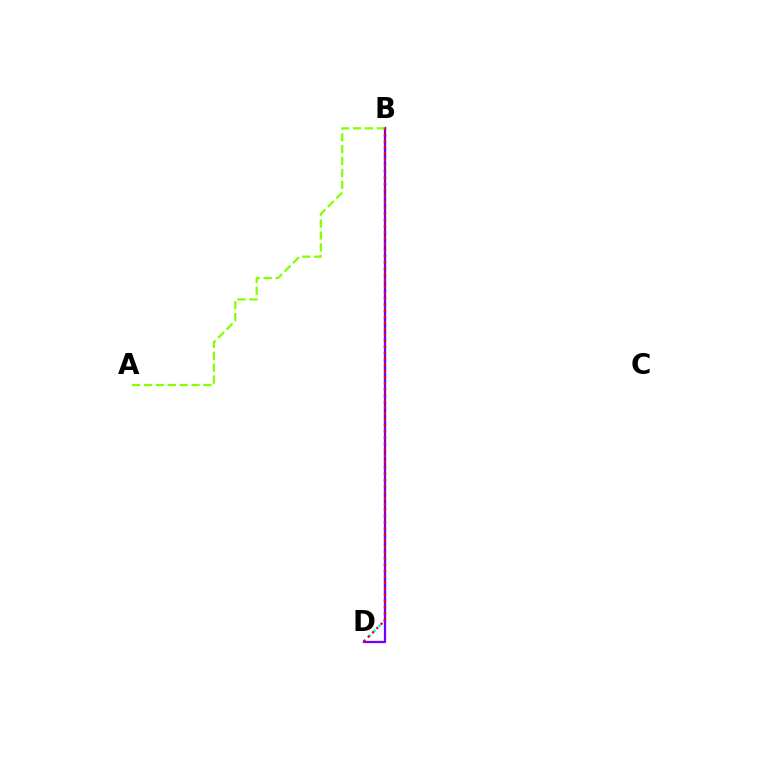{('B', 'D'): [{'color': '#00fff6', 'line_style': 'dotted', 'thickness': 1.91}, {'color': '#7200ff', 'line_style': 'solid', 'thickness': 1.65}, {'color': '#ff0000', 'line_style': 'dotted', 'thickness': 1.64}], ('A', 'B'): [{'color': '#84ff00', 'line_style': 'dashed', 'thickness': 1.62}]}